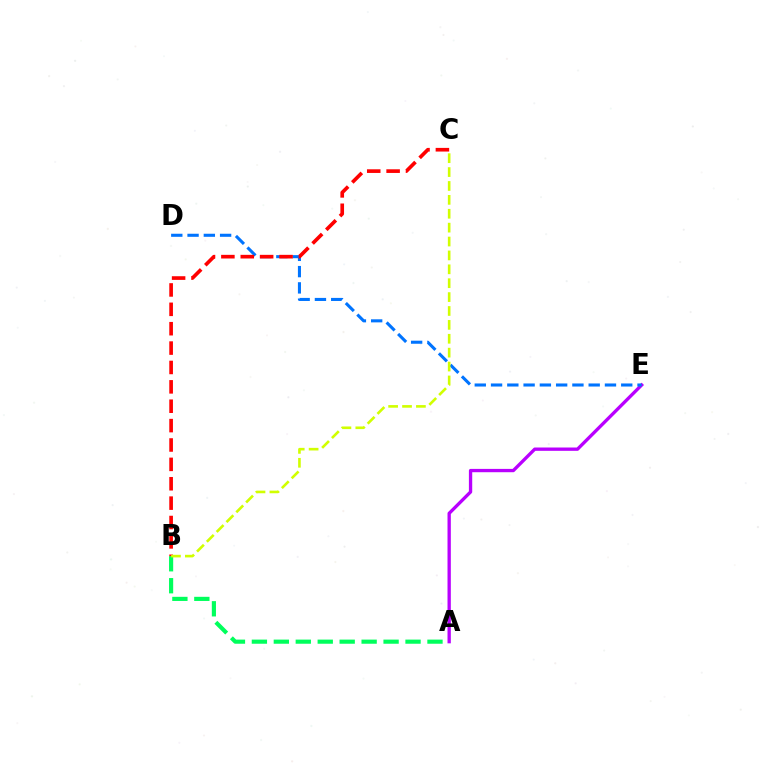{('A', 'E'): [{'color': '#b900ff', 'line_style': 'solid', 'thickness': 2.39}], ('D', 'E'): [{'color': '#0074ff', 'line_style': 'dashed', 'thickness': 2.21}], ('A', 'B'): [{'color': '#00ff5c', 'line_style': 'dashed', 'thickness': 2.98}], ('B', 'C'): [{'color': '#ff0000', 'line_style': 'dashed', 'thickness': 2.63}, {'color': '#d1ff00', 'line_style': 'dashed', 'thickness': 1.89}]}